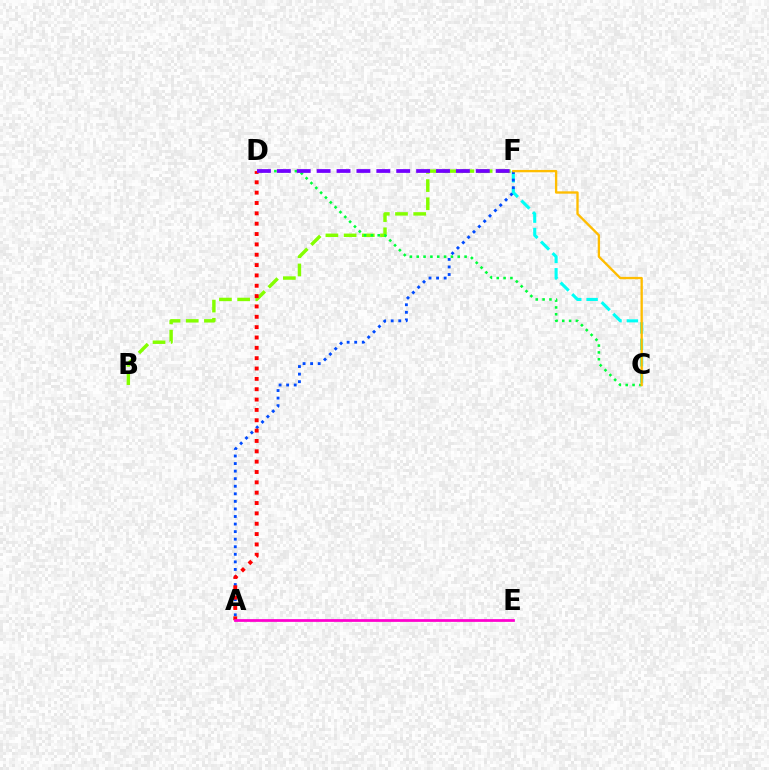{('C', 'F'): [{'color': '#00fff6', 'line_style': 'dashed', 'thickness': 2.23}, {'color': '#ffbd00', 'line_style': 'solid', 'thickness': 1.68}], ('A', 'F'): [{'color': '#004bff', 'line_style': 'dotted', 'thickness': 2.05}], ('B', 'F'): [{'color': '#84ff00', 'line_style': 'dashed', 'thickness': 2.47}], ('A', 'D'): [{'color': '#ff0000', 'line_style': 'dotted', 'thickness': 2.81}], ('C', 'D'): [{'color': '#00ff39', 'line_style': 'dotted', 'thickness': 1.86}], ('D', 'F'): [{'color': '#7200ff', 'line_style': 'dashed', 'thickness': 2.7}], ('A', 'E'): [{'color': '#ff00cf', 'line_style': 'solid', 'thickness': 1.98}]}